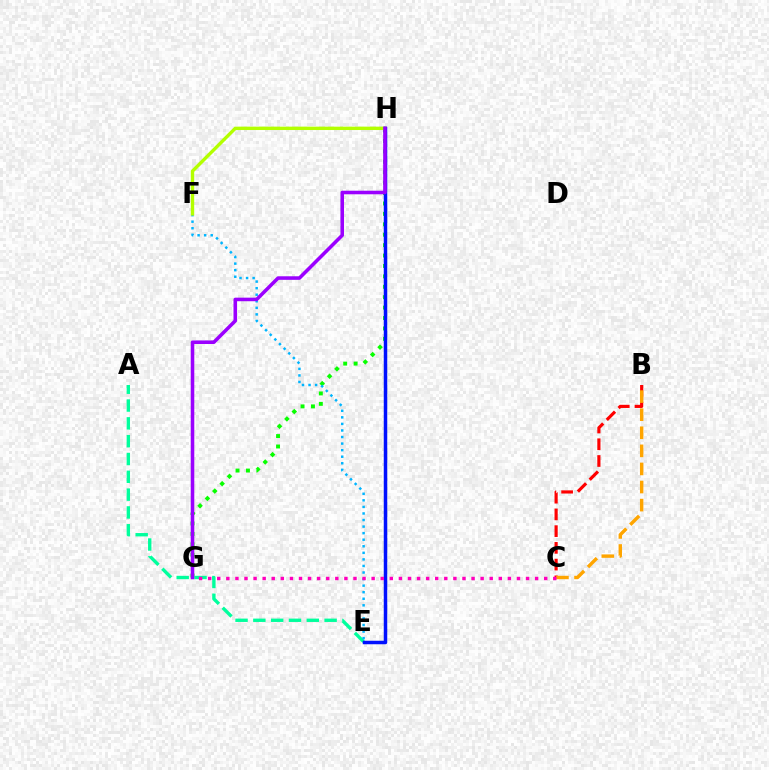{('B', 'C'): [{'color': '#ff0000', 'line_style': 'dashed', 'thickness': 2.27}, {'color': '#ffa500', 'line_style': 'dashed', 'thickness': 2.46}], ('G', 'H'): [{'color': '#08ff00', 'line_style': 'dotted', 'thickness': 2.83}, {'color': '#9b00ff', 'line_style': 'solid', 'thickness': 2.56}], ('A', 'E'): [{'color': '#00ff9d', 'line_style': 'dashed', 'thickness': 2.42}], ('E', 'F'): [{'color': '#00b5ff', 'line_style': 'dotted', 'thickness': 1.78}], ('F', 'H'): [{'color': '#b3ff00', 'line_style': 'solid', 'thickness': 2.43}], ('E', 'H'): [{'color': '#0010ff', 'line_style': 'solid', 'thickness': 2.52}], ('C', 'G'): [{'color': '#ff00bd', 'line_style': 'dotted', 'thickness': 2.47}]}